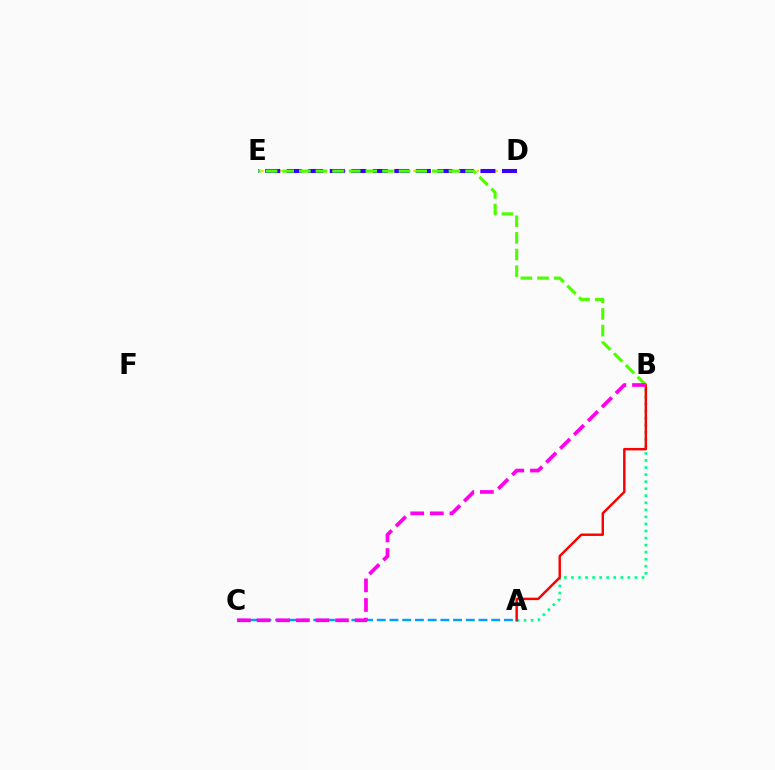{('A', 'B'): [{'color': '#00ff86', 'line_style': 'dotted', 'thickness': 1.92}, {'color': '#ff0000', 'line_style': 'solid', 'thickness': 1.76}], ('D', 'E'): [{'color': '#ffd500', 'line_style': 'dotted', 'thickness': 1.72}, {'color': '#3700ff', 'line_style': 'dashed', 'thickness': 2.92}], ('A', 'C'): [{'color': '#009eff', 'line_style': 'dashed', 'thickness': 1.73}], ('B', 'E'): [{'color': '#4fff00', 'line_style': 'dashed', 'thickness': 2.26}], ('B', 'C'): [{'color': '#ff00ed', 'line_style': 'dashed', 'thickness': 2.67}]}